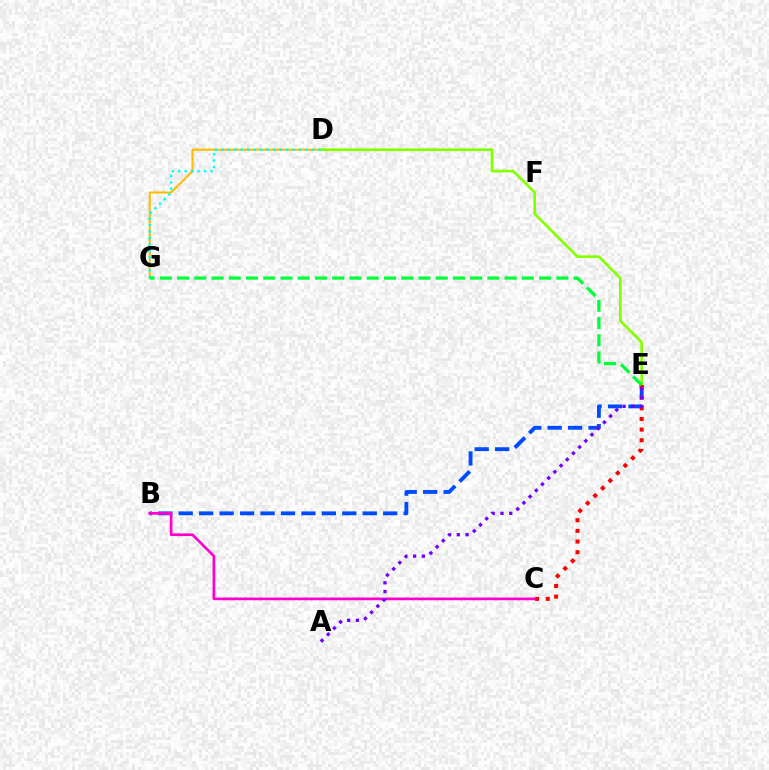{('B', 'E'): [{'color': '#004bff', 'line_style': 'dashed', 'thickness': 2.78}], ('D', 'G'): [{'color': '#ffbd00', 'line_style': 'solid', 'thickness': 1.51}, {'color': '#00fff6', 'line_style': 'dotted', 'thickness': 1.75}], ('D', 'E'): [{'color': '#84ff00', 'line_style': 'solid', 'thickness': 1.93}], ('B', 'C'): [{'color': '#ff00cf', 'line_style': 'solid', 'thickness': 1.94}], ('C', 'E'): [{'color': '#ff0000', 'line_style': 'dotted', 'thickness': 2.89}], ('A', 'E'): [{'color': '#7200ff', 'line_style': 'dotted', 'thickness': 2.38}], ('E', 'G'): [{'color': '#00ff39', 'line_style': 'dashed', 'thickness': 2.34}]}